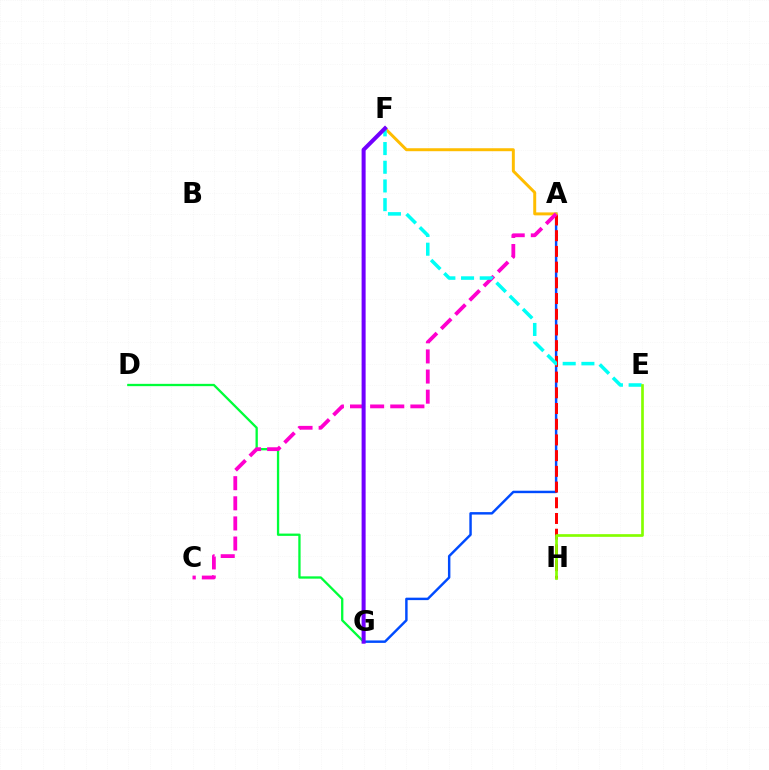{('D', 'G'): [{'color': '#00ff39', 'line_style': 'solid', 'thickness': 1.66}], ('A', 'G'): [{'color': '#004bff', 'line_style': 'solid', 'thickness': 1.77}], ('A', 'H'): [{'color': '#ff0000', 'line_style': 'dashed', 'thickness': 2.13}], ('A', 'F'): [{'color': '#ffbd00', 'line_style': 'solid', 'thickness': 2.13}], ('A', 'C'): [{'color': '#ff00cf', 'line_style': 'dashed', 'thickness': 2.73}], ('E', 'F'): [{'color': '#00fff6', 'line_style': 'dashed', 'thickness': 2.54}], ('F', 'G'): [{'color': '#7200ff', 'line_style': 'solid', 'thickness': 2.89}], ('E', 'H'): [{'color': '#84ff00', 'line_style': 'solid', 'thickness': 1.93}]}